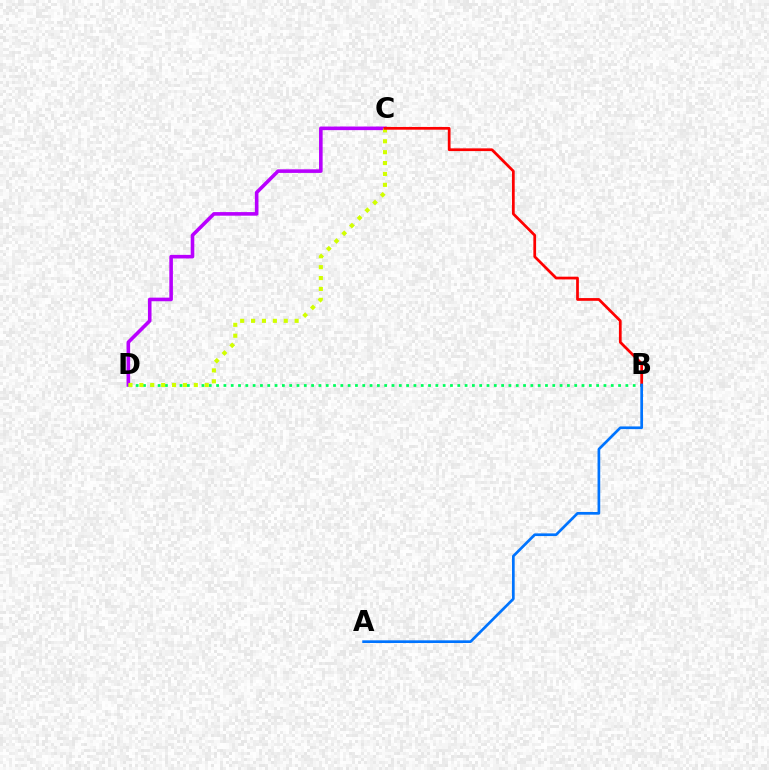{('C', 'D'): [{'color': '#b900ff', 'line_style': 'solid', 'thickness': 2.59}, {'color': '#d1ff00', 'line_style': 'dotted', 'thickness': 2.96}], ('B', 'D'): [{'color': '#00ff5c', 'line_style': 'dotted', 'thickness': 1.99}], ('B', 'C'): [{'color': '#ff0000', 'line_style': 'solid', 'thickness': 1.97}], ('A', 'B'): [{'color': '#0074ff', 'line_style': 'solid', 'thickness': 1.94}]}